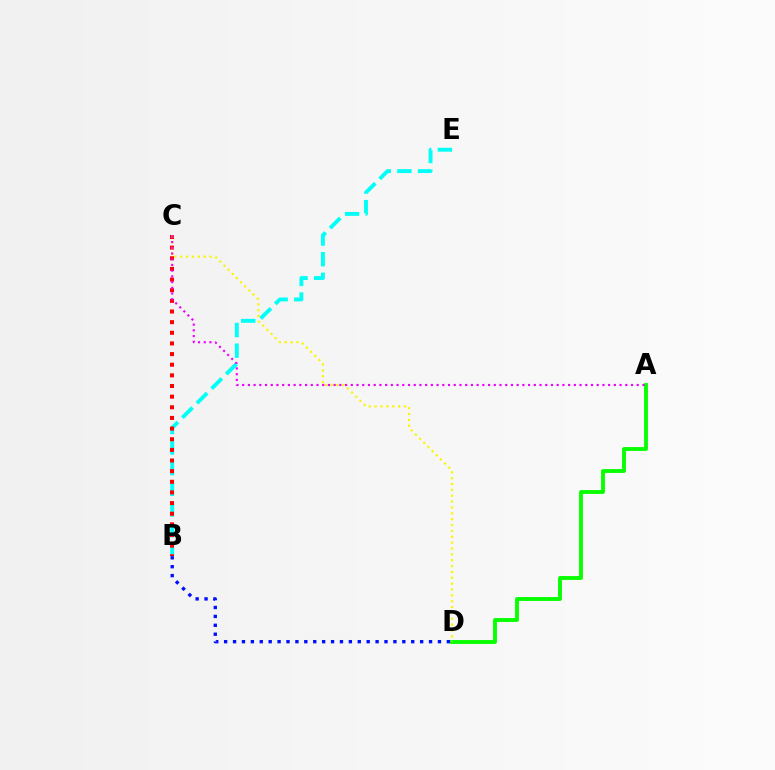{('A', 'D'): [{'color': '#08ff00', 'line_style': 'solid', 'thickness': 2.79}], ('B', 'E'): [{'color': '#00fff6', 'line_style': 'dashed', 'thickness': 2.8}], ('B', 'C'): [{'color': '#ff0000', 'line_style': 'dotted', 'thickness': 2.89}], ('C', 'D'): [{'color': '#fcf500', 'line_style': 'dotted', 'thickness': 1.59}], ('A', 'C'): [{'color': '#ee00ff', 'line_style': 'dotted', 'thickness': 1.55}], ('B', 'D'): [{'color': '#0010ff', 'line_style': 'dotted', 'thickness': 2.42}]}